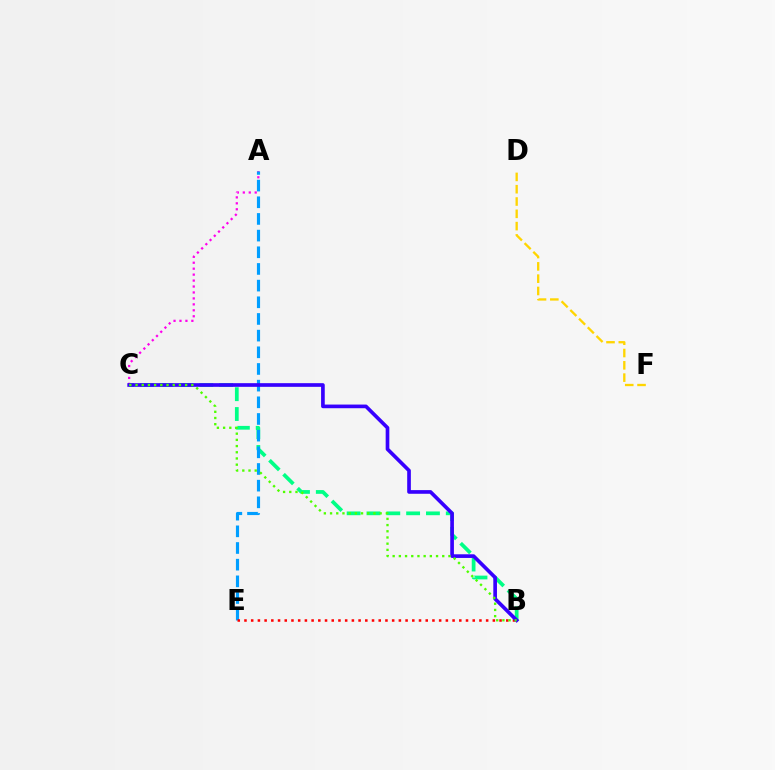{('B', 'C'): [{'color': '#00ff86', 'line_style': 'dashed', 'thickness': 2.69}, {'color': '#3700ff', 'line_style': 'solid', 'thickness': 2.64}, {'color': '#4fff00', 'line_style': 'dotted', 'thickness': 1.68}], ('A', 'C'): [{'color': '#ff00ed', 'line_style': 'dotted', 'thickness': 1.62}], ('D', 'F'): [{'color': '#ffd500', 'line_style': 'dashed', 'thickness': 1.67}], ('A', 'E'): [{'color': '#009eff', 'line_style': 'dashed', 'thickness': 2.26}], ('B', 'E'): [{'color': '#ff0000', 'line_style': 'dotted', 'thickness': 1.82}]}